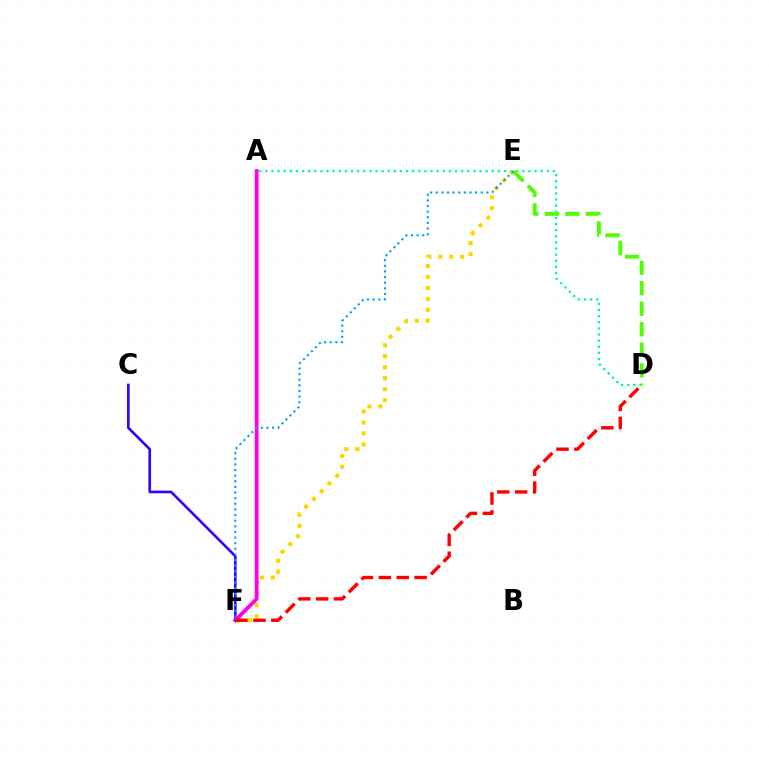{('A', 'D'): [{'color': '#00ff86', 'line_style': 'dotted', 'thickness': 1.66}], ('C', 'F'): [{'color': '#3700ff', 'line_style': 'solid', 'thickness': 1.91}], ('E', 'F'): [{'color': '#ffd500', 'line_style': 'dotted', 'thickness': 2.98}, {'color': '#009eff', 'line_style': 'dotted', 'thickness': 1.53}], ('A', 'F'): [{'color': '#ff00ed', 'line_style': 'solid', 'thickness': 2.73}], ('D', 'F'): [{'color': '#ff0000', 'line_style': 'dashed', 'thickness': 2.43}], ('D', 'E'): [{'color': '#4fff00', 'line_style': 'dashed', 'thickness': 2.79}]}